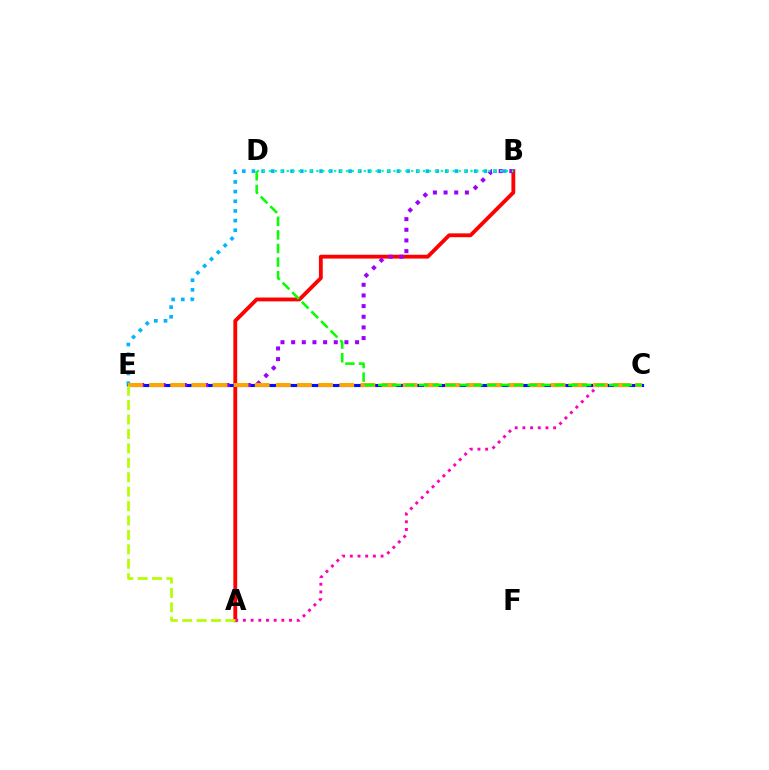{('A', 'B'): [{'color': '#ff0000', 'line_style': 'solid', 'thickness': 2.75}], ('C', 'E'): [{'color': '#0010ff', 'line_style': 'solid', 'thickness': 2.26}, {'color': '#ffa500', 'line_style': 'dashed', 'thickness': 2.87}], ('B', 'E'): [{'color': '#9b00ff', 'line_style': 'dotted', 'thickness': 2.9}, {'color': '#00b5ff', 'line_style': 'dotted', 'thickness': 2.63}], ('A', 'C'): [{'color': '#ff00bd', 'line_style': 'dotted', 'thickness': 2.09}], ('A', 'E'): [{'color': '#b3ff00', 'line_style': 'dashed', 'thickness': 1.96}], ('B', 'D'): [{'color': '#00ff9d', 'line_style': 'dotted', 'thickness': 1.61}], ('C', 'D'): [{'color': '#08ff00', 'line_style': 'dashed', 'thickness': 1.85}]}